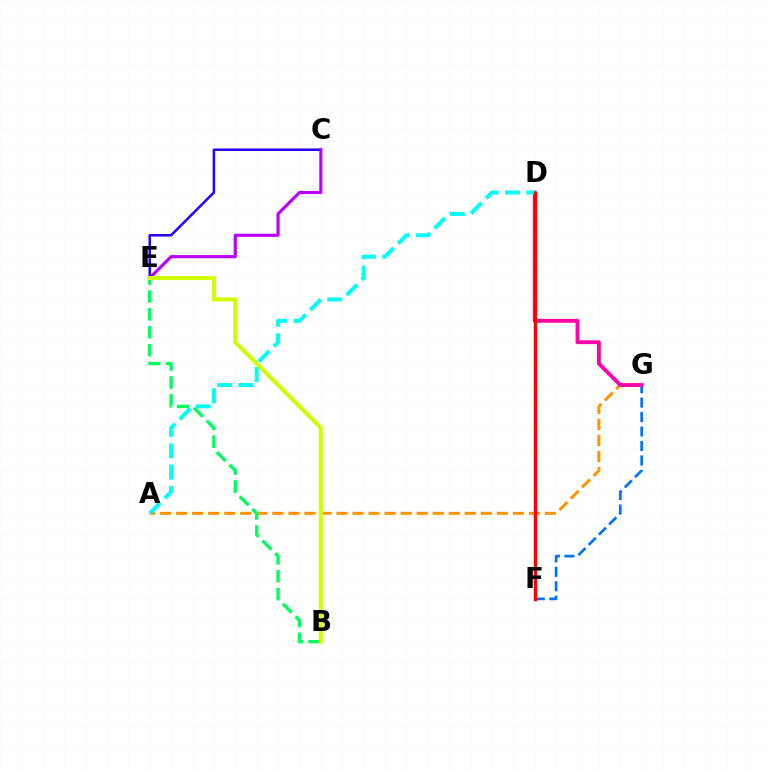{('C', 'E'): [{'color': '#2500ff', 'line_style': 'solid', 'thickness': 1.81}, {'color': '#b900ff', 'line_style': 'solid', 'thickness': 2.26}], ('F', 'G'): [{'color': '#0074ff', 'line_style': 'dashed', 'thickness': 1.97}], ('A', 'G'): [{'color': '#ff9400', 'line_style': 'dashed', 'thickness': 2.18}], ('B', 'E'): [{'color': '#00ff5c', 'line_style': 'dashed', 'thickness': 2.43}, {'color': '#d1ff00', 'line_style': 'solid', 'thickness': 2.94}], ('D', 'F'): [{'color': '#3dff00', 'line_style': 'dashed', 'thickness': 1.74}, {'color': '#ff0000', 'line_style': 'solid', 'thickness': 2.39}], ('D', 'G'): [{'color': '#ff00ac', 'line_style': 'solid', 'thickness': 2.77}], ('A', 'D'): [{'color': '#00fff6', 'line_style': 'dashed', 'thickness': 2.9}]}